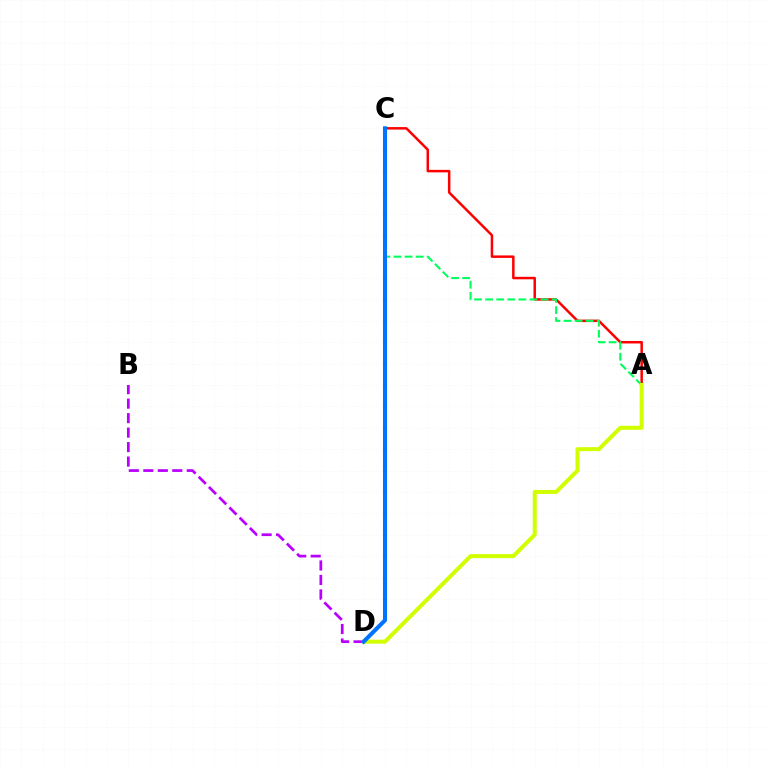{('A', 'C'): [{'color': '#ff0000', 'line_style': 'solid', 'thickness': 1.8}, {'color': '#00ff5c', 'line_style': 'dashed', 'thickness': 1.51}], ('B', 'D'): [{'color': '#b900ff', 'line_style': 'dashed', 'thickness': 1.97}], ('A', 'D'): [{'color': '#d1ff00', 'line_style': 'solid', 'thickness': 2.89}], ('C', 'D'): [{'color': '#0074ff', 'line_style': 'solid', 'thickness': 2.93}]}